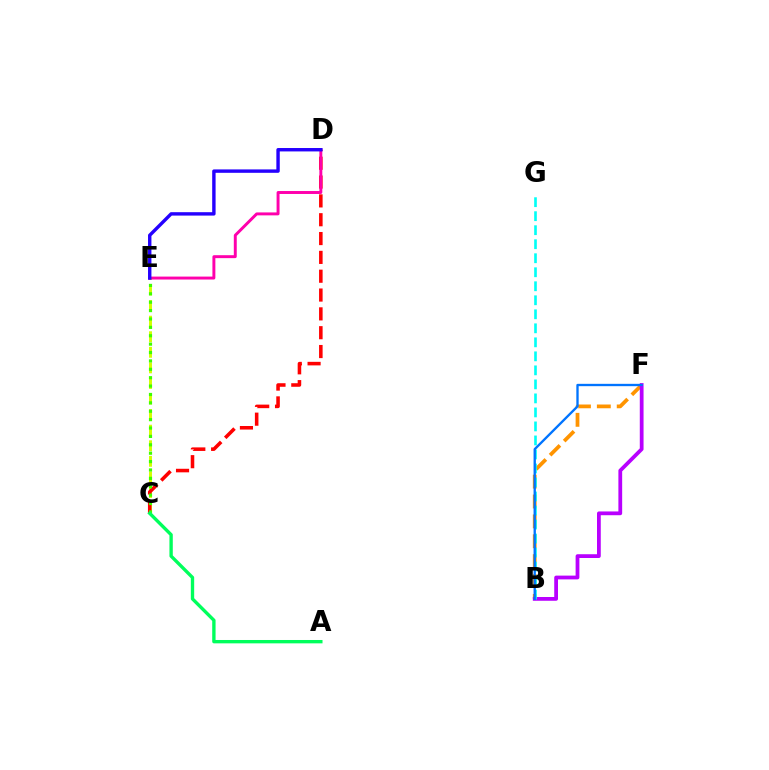{('B', 'F'): [{'color': '#ff9400', 'line_style': 'dashed', 'thickness': 2.7}, {'color': '#b900ff', 'line_style': 'solid', 'thickness': 2.72}, {'color': '#0074ff', 'line_style': 'solid', 'thickness': 1.68}], ('C', 'E'): [{'color': '#d1ff00', 'line_style': 'dashed', 'thickness': 2.12}, {'color': '#3dff00', 'line_style': 'dotted', 'thickness': 2.28}], ('C', 'D'): [{'color': '#ff0000', 'line_style': 'dashed', 'thickness': 2.56}], ('D', 'E'): [{'color': '#ff00ac', 'line_style': 'solid', 'thickness': 2.12}, {'color': '#2500ff', 'line_style': 'solid', 'thickness': 2.45}], ('B', 'G'): [{'color': '#00fff6', 'line_style': 'dashed', 'thickness': 1.9}], ('A', 'C'): [{'color': '#00ff5c', 'line_style': 'solid', 'thickness': 2.42}]}